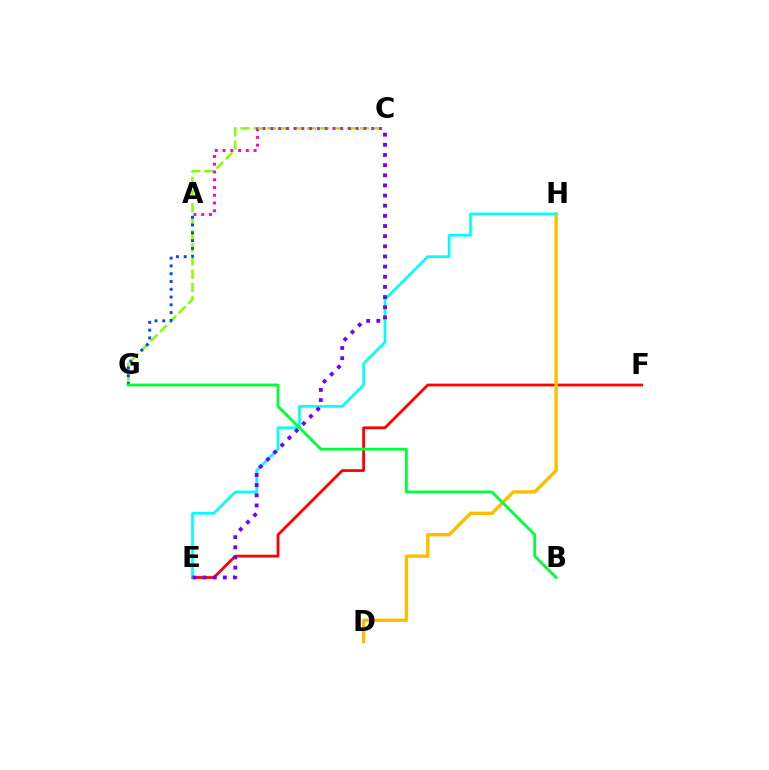{('E', 'F'): [{'color': '#ff0000', 'line_style': 'solid', 'thickness': 2.0}], ('D', 'H'): [{'color': '#ffbd00', 'line_style': 'solid', 'thickness': 2.44}], ('E', 'H'): [{'color': '#00fff6', 'line_style': 'solid', 'thickness': 1.91}], ('C', 'G'): [{'color': '#84ff00', 'line_style': 'dashed', 'thickness': 1.8}], ('A', 'G'): [{'color': '#004bff', 'line_style': 'dotted', 'thickness': 2.11}], ('B', 'G'): [{'color': '#00ff39', 'line_style': 'solid', 'thickness': 2.05}], ('C', 'E'): [{'color': '#7200ff', 'line_style': 'dotted', 'thickness': 2.76}], ('A', 'C'): [{'color': '#ff00cf', 'line_style': 'dotted', 'thickness': 2.11}]}